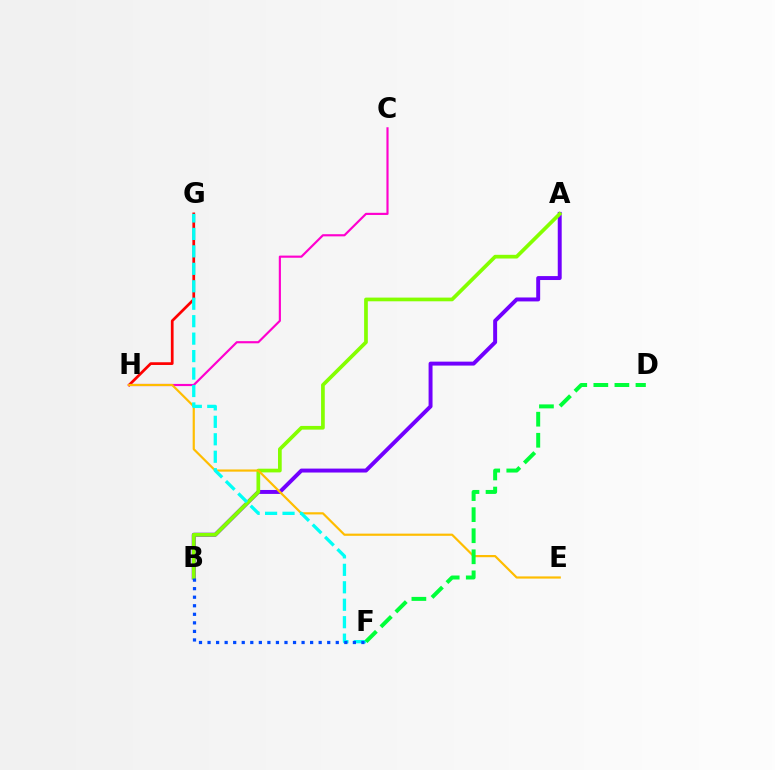{('G', 'H'): [{'color': '#ff0000', 'line_style': 'solid', 'thickness': 1.96}], ('A', 'B'): [{'color': '#7200ff', 'line_style': 'solid', 'thickness': 2.84}, {'color': '#84ff00', 'line_style': 'solid', 'thickness': 2.67}], ('C', 'H'): [{'color': '#ff00cf', 'line_style': 'solid', 'thickness': 1.55}], ('E', 'H'): [{'color': '#ffbd00', 'line_style': 'solid', 'thickness': 1.58}], ('F', 'G'): [{'color': '#00fff6', 'line_style': 'dashed', 'thickness': 2.37}], ('D', 'F'): [{'color': '#00ff39', 'line_style': 'dashed', 'thickness': 2.86}], ('B', 'F'): [{'color': '#004bff', 'line_style': 'dotted', 'thickness': 2.32}]}